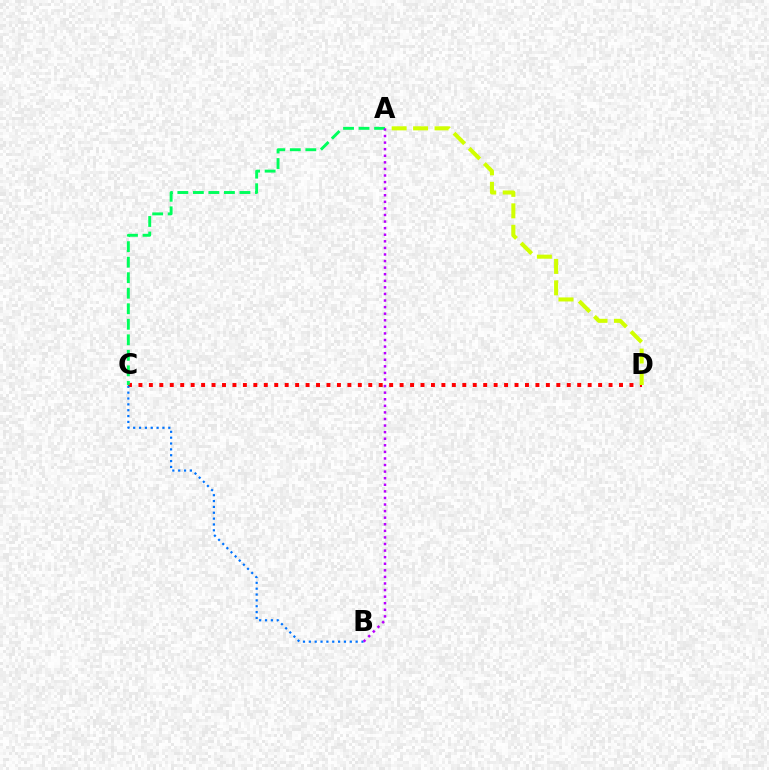{('C', 'D'): [{'color': '#ff0000', 'line_style': 'dotted', 'thickness': 2.84}], ('B', 'C'): [{'color': '#0074ff', 'line_style': 'dotted', 'thickness': 1.59}], ('A', 'C'): [{'color': '#00ff5c', 'line_style': 'dashed', 'thickness': 2.11}], ('A', 'D'): [{'color': '#d1ff00', 'line_style': 'dashed', 'thickness': 2.91}], ('A', 'B'): [{'color': '#b900ff', 'line_style': 'dotted', 'thickness': 1.79}]}